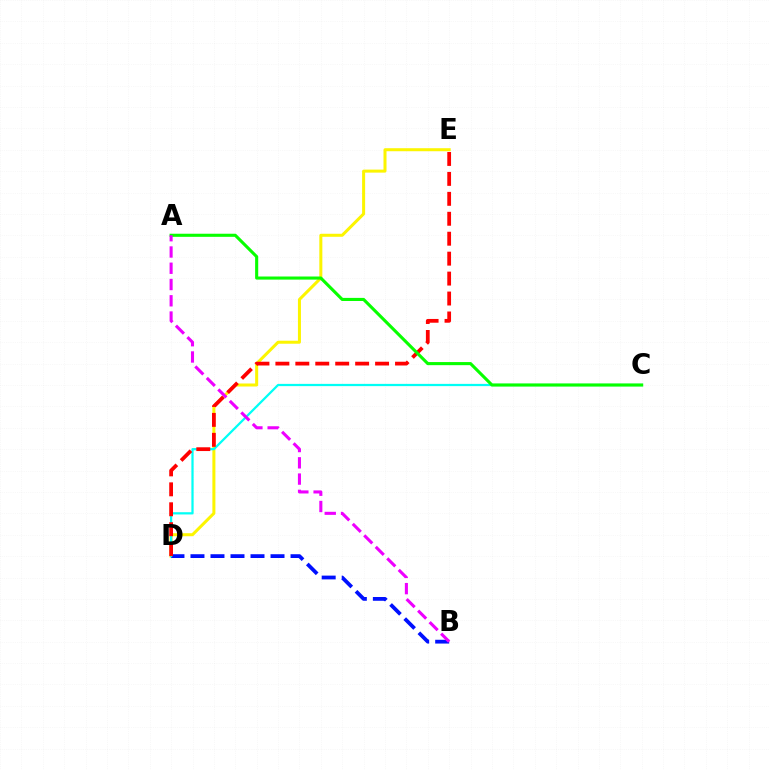{('D', 'E'): [{'color': '#fcf500', 'line_style': 'solid', 'thickness': 2.17}, {'color': '#ff0000', 'line_style': 'dashed', 'thickness': 2.71}], ('B', 'D'): [{'color': '#0010ff', 'line_style': 'dashed', 'thickness': 2.72}], ('C', 'D'): [{'color': '#00fff6', 'line_style': 'solid', 'thickness': 1.61}], ('A', 'C'): [{'color': '#08ff00', 'line_style': 'solid', 'thickness': 2.23}], ('A', 'B'): [{'color': '#ee00ff', 'line_style': 'dashed', 'thickness': 2.21}]}